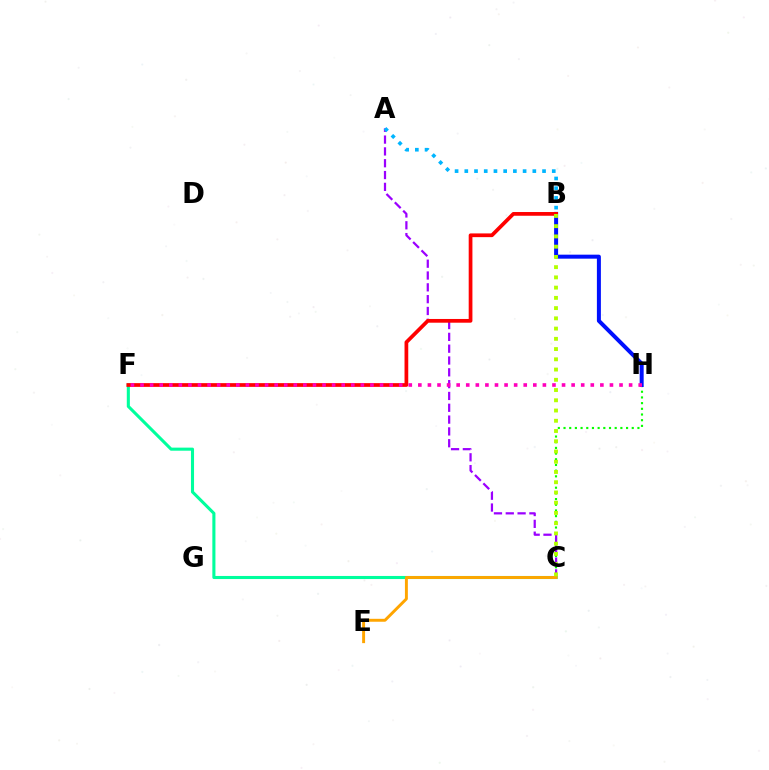{('C', 'F'): [{'color': '#00ff9d', 'line_style': 'solid', 'thickness': 2.22}], ('C', 'H'): [{'color': '#08ff00', 'line_style': 'dotted', 'thickness': 1.54}], ('A', 'C'): [{'color': '#9b00ff', 'line_style': 'dashed', 'thickness': 1.61}], ('A', 'B'): [{'color': '#00b5ff', 'line_style': 'dotted', 'thickness': 2.64}], ('B', 'H'): [{'color': '#0010ff', 'line_style': 'solid', 'thickness': 2.88}], ('C', 'E'): [{'color': '#ffa500', 'line_style': 'solid', 'thickness': 2.11}], ('B', 'F'): [{'color': '#ff0000', 'line_style': 'solid', 'thickness': 2.68}], ('B', 'C'): [{'color': '#b3ff00', 'line_style': 'dotted', 'thickness': 2.78}], ('F', 'H'): [{'color': '#ff00bd', 'line_style': 'dotted', 'thickness': 2.6}]}